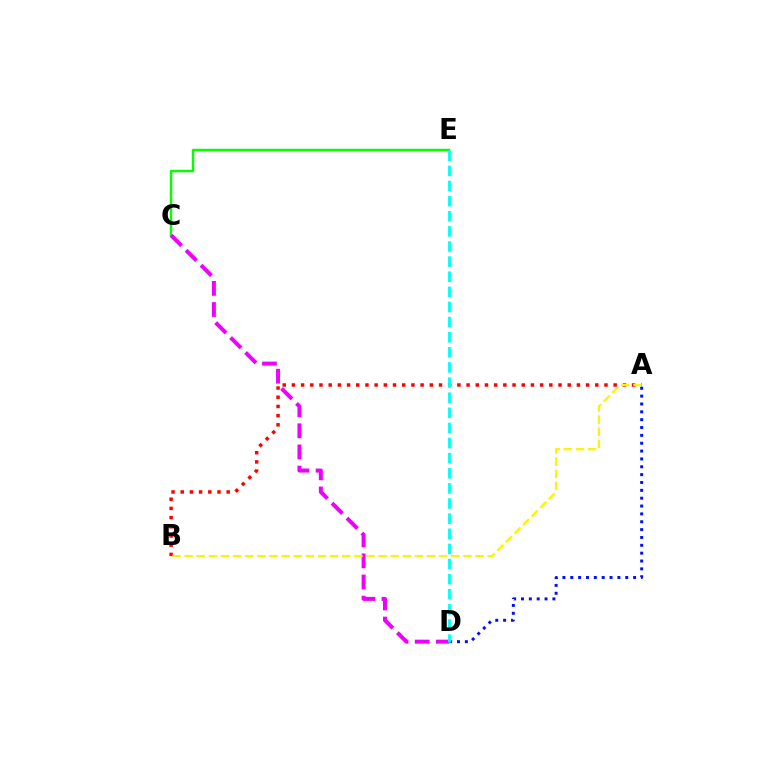{('A', 'D'): [{'color': '#0010ff', 'line_style': 'dotted', 'thickness': 2.13}], ('C', 'E'): [{'color': '#08ff00', 'line_style': 'solid', 'thickness': 1.76}], ('C', 'D'): [{'color': '#ee00ff', 'line_style': 'dashed', 'thickness': 2.87}], ('A', 'B'): [{'color': '#ff0000', 'line_style': 'dotted', 'thickness': 2.5}, {'color': '#fcf500', 'line_style': 'dashed', 'thickness': 1.65}], ('D', 'E'): [{'color': '#00fff6', 'line_style': 'dashed', 'thickness': 2.05}]}